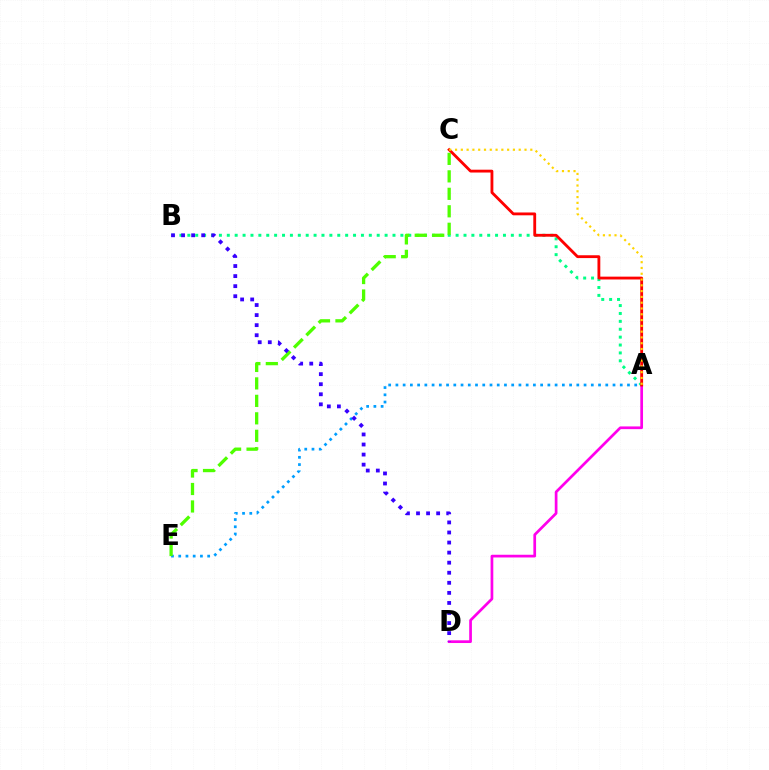{('A', 'D'): [{'color': '#ff00ed', 'line_style': 'solid', 'thickness': 1.95}], ('A', 'E'): [{'color': '#009eff', 'line_style': 'dotted', 'thickness': 1.97}], ('A', 'B'): [{'color': '#00ff86', 'line_style': 'dotted', 'thickness': 2.14}], ('A', 'C'): [{'color': '#ff0000', 'line_style': 'solid', 'thickness': 2.04}, {'color': '#ffd500', 'line_style': 'dotted', 'thickness': 1.57}], ('C', 'E'): [{'color': '#4fff00', 'line_style': 'dashed', 'thickness': 2.37}], ('B', 'D'): [{'color': '#3700ff', 'line_style': 'dotted', 'thickness': 2.73}]}